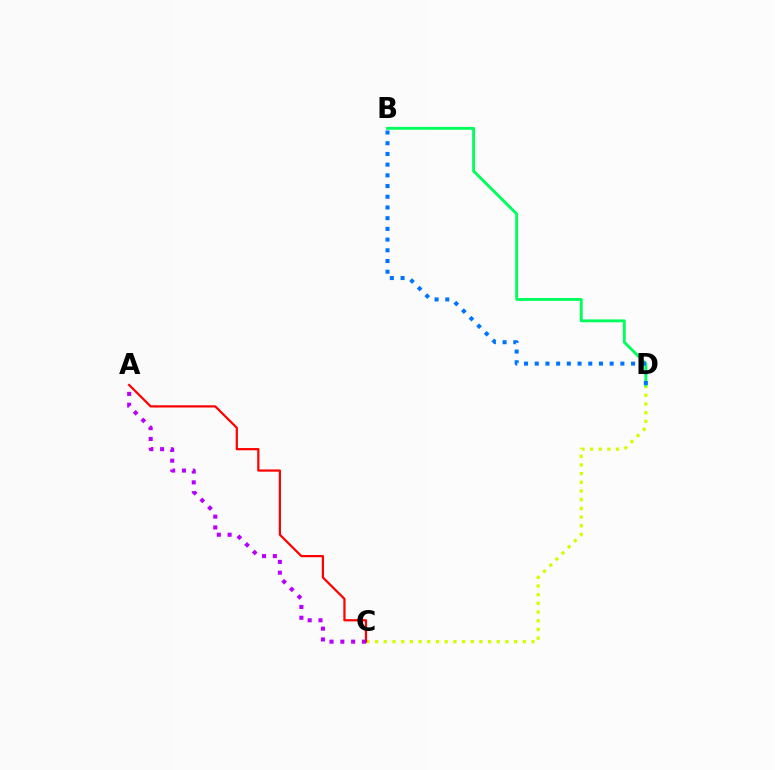{('C', 'D'): [{'color': '#d1ff00', 'line_style': 'dotted', 'thickness': 2.36}], ('A', 'C'): [{'color': '#ff0000', 'line_style': 'solid', 'thickness': 1.6}, {'color': '#b900ff', 'line_style': 'dotted', 'thickness': 2.94}], ('B', 'D'): [{'color': '#00ff5c', 'line_style': 'solid', 'thickness': 2.08}, {'color': '#0074ff', 'line_style': 'dotted', 'thickness': 2.91}]}